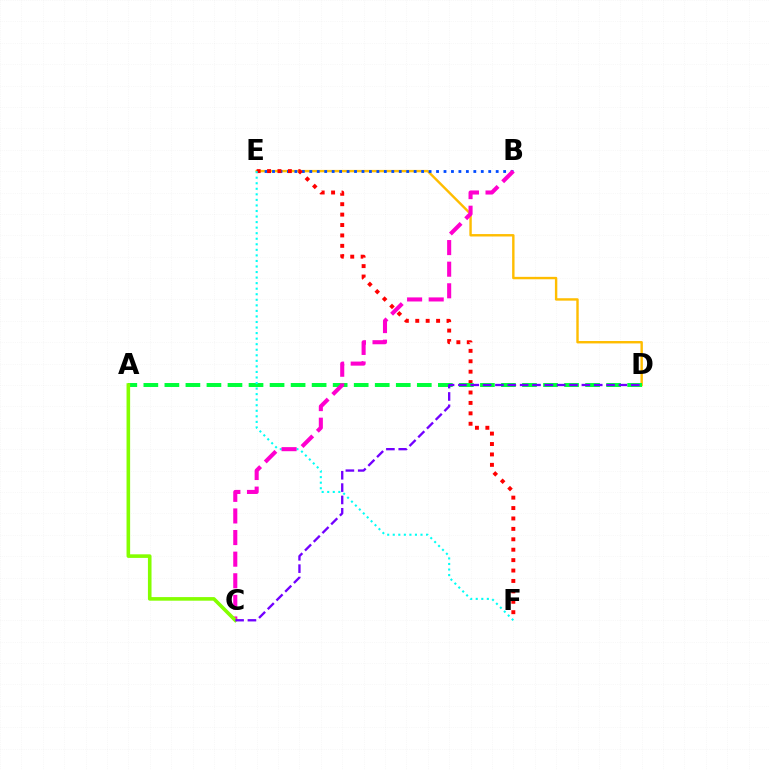{('D', 'E'): [{'color': '#ffbd00', 'line_style': 'solid', 'thickness': 1.74}], ('B', 'E'): [{'color': '#004bff', 'line_style': 'dotted', 'thickness': 2.03}], ('E', 'F'): [{'color': '#ff0000', 'line_style': 'dotted', 'thickness': 2.83}, {'color': '#00fff6', 'line_style': 'dotted', 'thickness': 1.51}], ('A', 'D'): [{'color': '#00ff39', 'line_style': 'dashed', 'thickness': 2.86}], ('B', 'C'): [{'color': '#ff00cf', 'line_style': 'dashed', 'thickness': 2.94}], ('A', 'C'): [{'color': '#84ff00', 'line_style': 'solid', 'thickness': 2.59}], ('C', 'D'): [{'color': '#7200ff', 'line_style': 'dashed', 'thickness': 1.68}]}